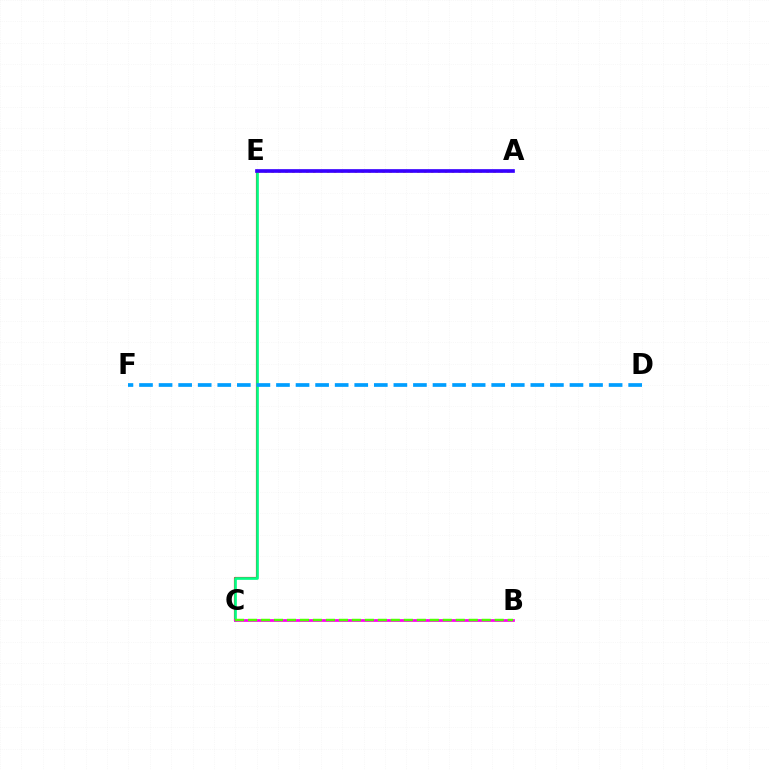{('C', 'E'): [{'color': '#ff0000', 'line_style': 'solid', 'thickness': 1.55}, {'color': '#00ff86', 'line_style': 'solid', 'thickness': 1.91}], ('A', 'E'): [{'color': '#ffd500', 'line_style': 'dotted', 'thickness': 1.88}, {'color': '#3700ff', 'line_style': 'solid', 'thickness': 2.64}], ('B', 'C'): [{'color': '#ff00ed', 'line_style': 'solid', 'thickness': 1.97}, {'color': '#4fff00', 'line_style': 'dashed', 'thickness': 1.76}], ('D', 'F'): [{'color': '#009eff', 'line_style': 'dashed', 'thickness': 2.66}]}